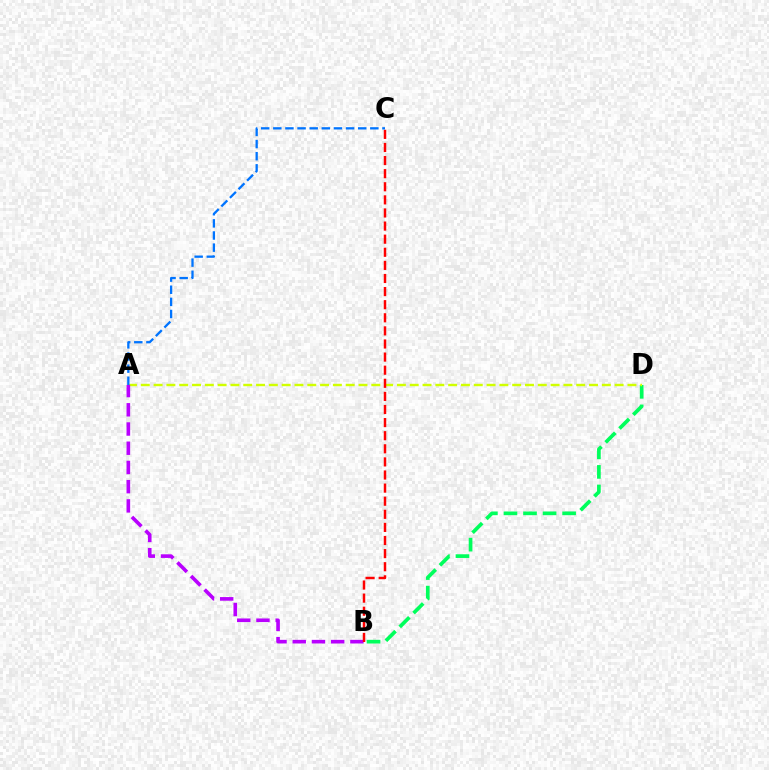{('B', 'D'): [{'color': '#00ff5c', 'line_style': 'dashed', 'thickness': 2.66}], ('A', 'D'): [{'color': '#d1ff00', 'line_style': 'dashed', 'thickness': 1.74}], ('A', 'B'): [{'color': '#b900ff', 'line_style': 'dashed', 'thickness': 2.61}], ('B', 'C'): [{'color': '#ff0000', 'line_style': 'dashed', 'thickness': 1.78}], ('A', 'C'): [{'color': '#0074ff', 'line_style': 'dashed', 'thickness': 1.65}]}